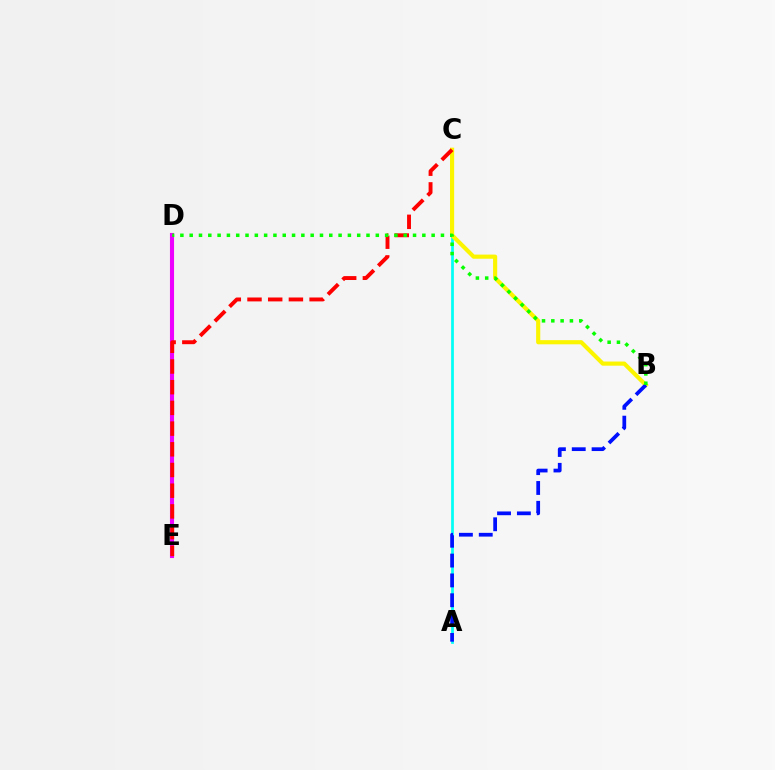{('A', 'C'): [{'color': '#00fff6', 'line_style': 'solid', 'thickness': 1.97}], ('D', 'E'): [{'color': '#ee00ff', 'line_style': 'solid', 'thickness': 2.95}], ('B', 'C'): [{'color': '#fcf500', 'line_style': 'solid', 'thickness': 2.99}], ('C', 'E'): [{'color': '#ff0000', 'line_style': 'dashed', 'thickness': 2.81}], ('A', 'B'): [{'color': '#0010ff', 'line_style': 'dashed', 'thickness': 2.7}], ('B', 'D'): [{'color': '#08ff00', 'line_style': 'dotted', 'thickness': 2.53}]}